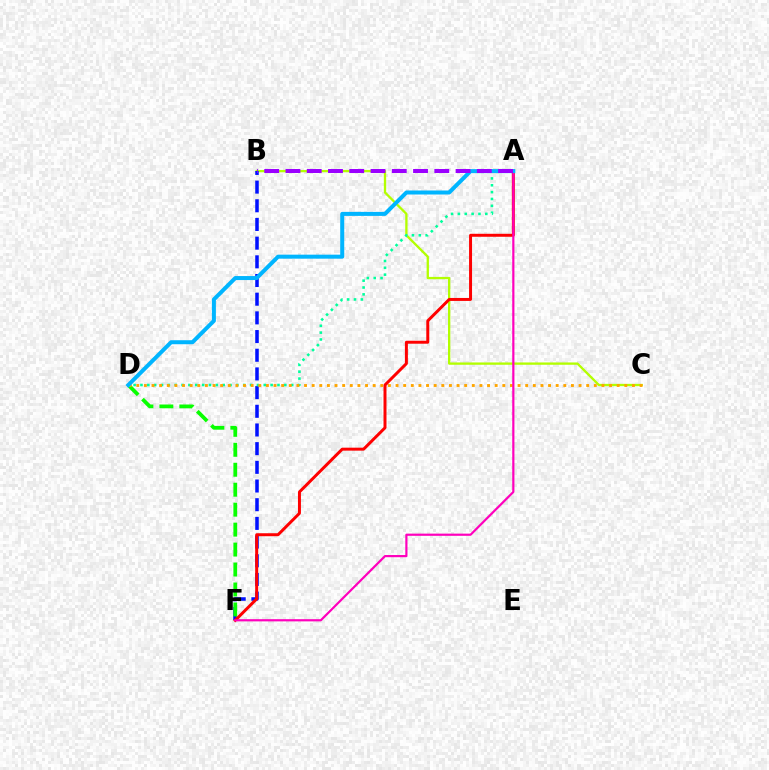{('B', 'C'): [{'color': '#b3ff00', 'line_style': 'solid', 'thickness': 1.66}], ('B', 'F'): [{'color': '#0010ff', 'line_style': 'dashed', 'thickness': 2.54}], ('A', 'F'): [{'color': '#ff0000', 'line_style': 'solid', 'thickness': 2.14}, {'color': '#ff00bd', 'line_style': 'solid', 'thickness': 1.58}], ('A', 'D'): [{'color': '#00ff9d', 'line_style': 'dotted', 'thickness': 1.86}, {'color': '#00b5ff', 'line_style': 'solid', 'thickness': 2.89}], ('D', 'F'): [{'color': '#08ff00', 'line_style': 'dashed', 'thickness': 2.71}], ('C', 'D'): [{'color': '#ffa500', 'line_style': 'dotted', 'thickness': 2.07}], ('A', 'B'): [{'color': '#9b00ff', 'line_style': 'dashed', 'thickness': 2.89}]}